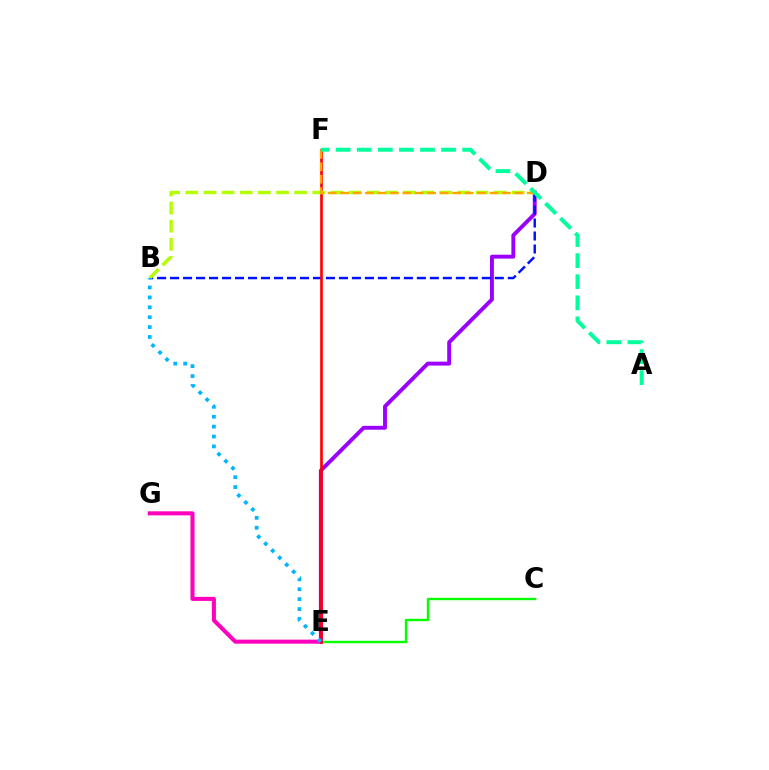{('D', 'E'): [{'color': '#9b00ff', 'line_style': 'solid', 'thickness': 2.81}], ('B', 'D'): [{'color': '#0010ff', 'line_style': 'dashed', 'thickness': 1.76}, {'color': '#b3ff00', 'line_style': 'dashed', 'thickness': 2.46}], ('C', 'E'): [{'color': '#08ff00', 'line_style': 'solid', 'thickness': 1.73}], ('E', 'G'): [{'color': '#ff00bd', 'line_style': 'solid', 'thickness': 2.92}], ('E', 'F'): [{'color': '#ff0000', 'line_style': 'solid', 'thickness': 1.91}], ('D', 'F'): [{'color': '#ffa500', 'line_style': 'dashed', 'thickness': 1.69}], ('B', 'E'): [{'color': '#00b5ff', 'line_style': 'dotted', 'thickness': 2.69}], ('A', 'F'): [{'color': '#00ff9d', 'line_style': 'dashed', 'thickness': 2.86}]}